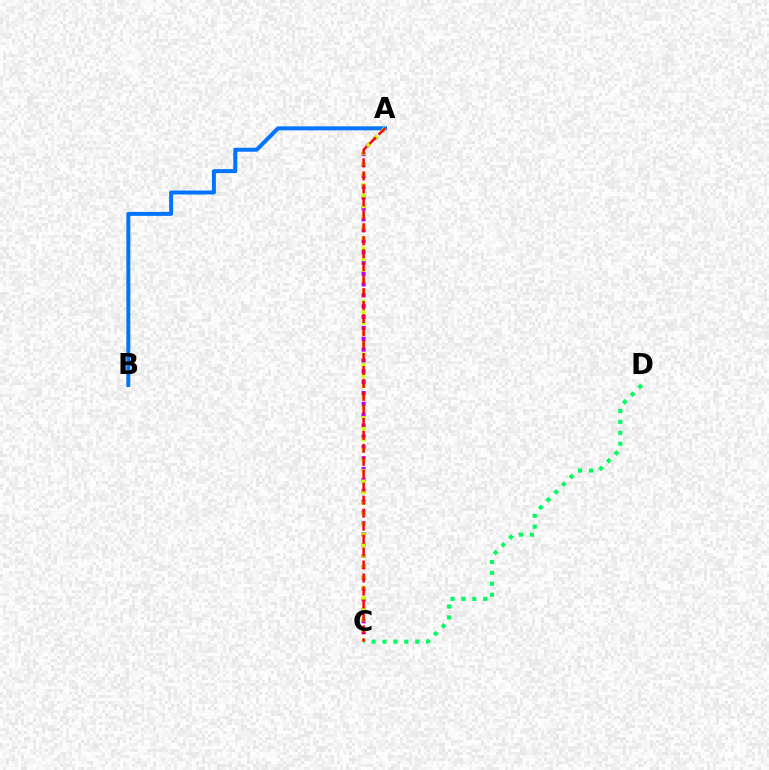{('C', 'D'): [{'color': '#00ff5c', 'line_style': 'dotted', 'thickness': 2.97}], ('A', 'B'): [{'color': '#0074ff', 'line_style': 'solid', 'thickness': 2.85}], ('A', 'C'): [{'color': '#b900ff', 'line_style': 'dotted', 'thickness': 2.95}, {'color': '#d1ff00', 'line_style': 'dotted', 'thickness': 2.88}, {'color': '#ff0000', 'line_style': 'dashed', 'thickness': 1.76}]}